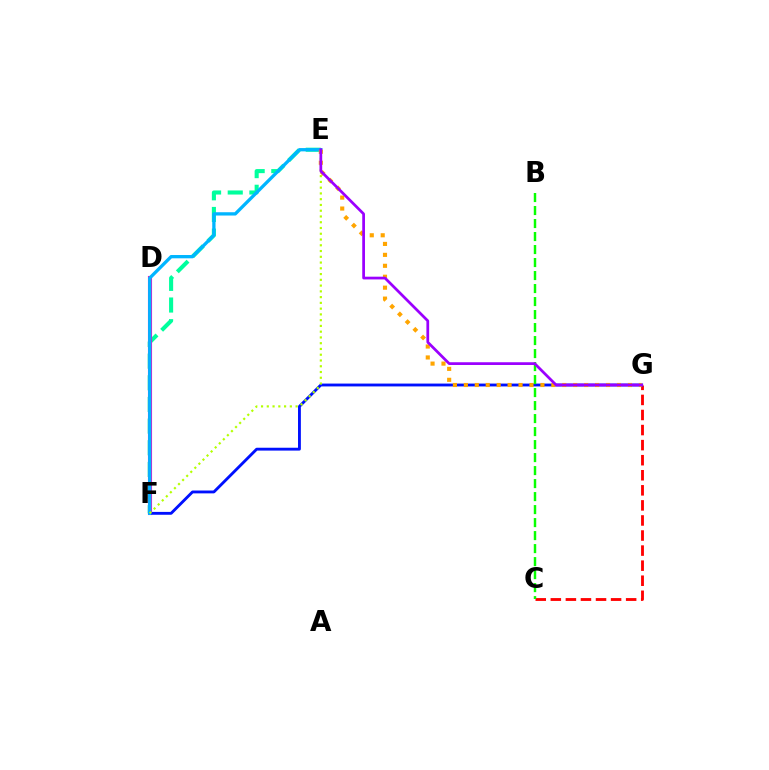{('E', 'F'): [{'color': '#00ff9d', 'line_style': 'dashed', 'thickness': 2.94}, {'color': '#00b5ff', 'line_style': 'solid', 'thickness': 2.38}, {'color': '#b3ff00', 'line_style': 'dotted', 'thickness': 1.57}], ('D', 'F'): [{'color': '#ff00bd', 'line_style': 'solid', 'thickness': 2.95}], ('C', 'G'): [{'color': '#ff0000', 'line_style': 'dashed', 'thickness': 2.05}], ('F', 'G'): [{'color': '#0010ff', 'line_style': 'solid', 'thickness': 2.06}], ('E', 'G'): [{'color': '#ffa500', 'line_style': 'dotted', 'thickness': 2.97}, {'color': '#9b00ff', 'line_style': 'solid', 'thickness': 1.97}], ('B', 'C'): [{'color': '#08ff00', 'line_style': 'dashed', 'thickness': 1.77}]}